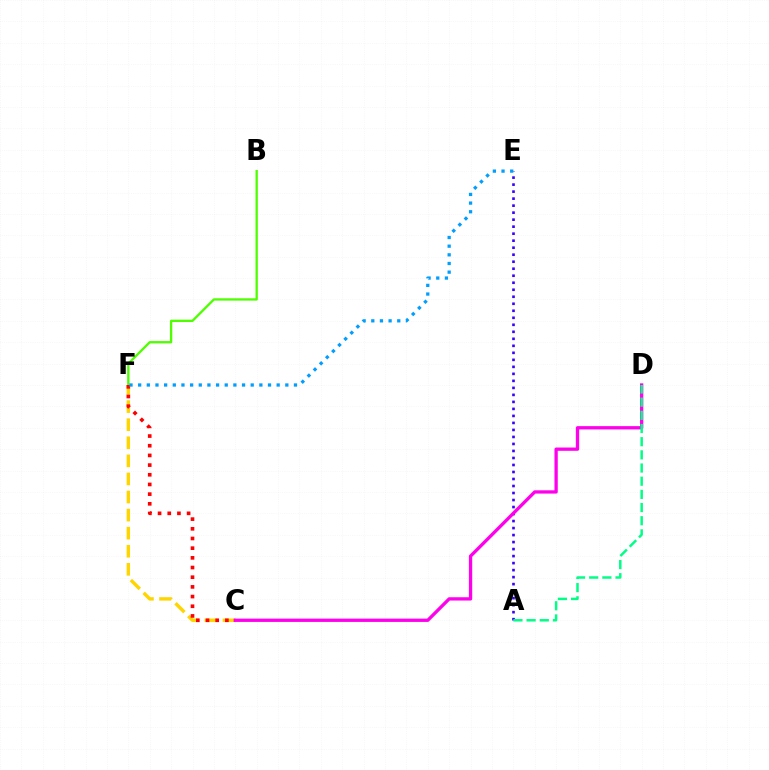{('C', 'F'): [{'color': '#ffd500', 'line_style': 'dashed', 'thickness': 2.46}, {'color': '#ff0000', 'line_style': 'dotted', 'thickness': 2.63}], ('A', 'E'): [{'color': '#3700ff', 'line_style': 'dotted', 'thickness': 1.9}], ('B', 'F'): [{'color': '#4fff00', 'line_style': 'solid', 'thickness': 1.67}], ('E', 'F'): [{'color': '#009eff', 'line_style': 'dotted', 'thickness': 2.35}], ('C', 'D'): [{'color': '#ff00ed', 'line_style': 'solid', 'thickness': 2.37}], ('A', 'D'): [{'color': '#00ff86', 'line_style': 'dashed', 'thickness': 1.79}]}